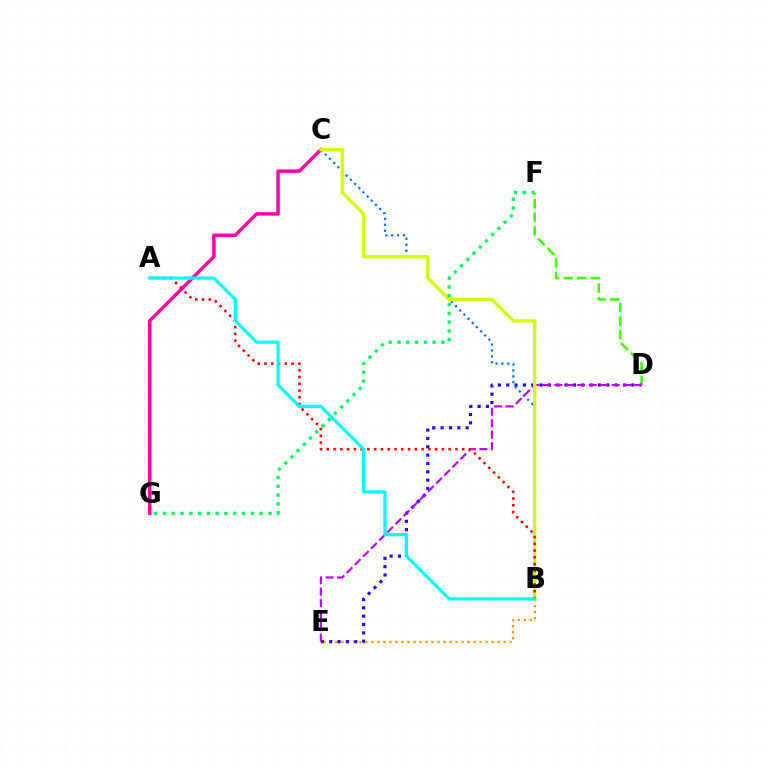{('D', 'F'): [{'color': '#3dff00', 'line_style': 'dashed', 'thickness': 1.85}], ('B', 'E'): [{'color': '#ff9400', 'line_style': 'dotted', 'thickness': 1.63}], ('D', 'E'): [{'color': '#2500ff', 'line_style': 'dotted', 'thickness': 2.27}, {'color': '#b900ff', 'line_style': 'dashed', 'thickness': 1.56}], ('B', 'C'): [{'color': '#0074ff', 'line_style': 'dotted', 'thickness': 1.61}, {'color': '#d1ff00', 'line_style': 'solid', 'thickness': 2.39}], ('C', 'G'): [{'color': '#ff00ac', 'line_style': 'solid', 'thickness': 2.51}], ('A', 'B'): [{'color': '#ff0000', 'line_style': 'dotted', 'thickness': 1.84}, {'color': '#00fff6', 'line_style': 'solid', 'thickness': 2.29}], ('F', 'G'): [{'color': '#00ff5c', 'line_style': 'dotted', 'thickness': 2.39}]}